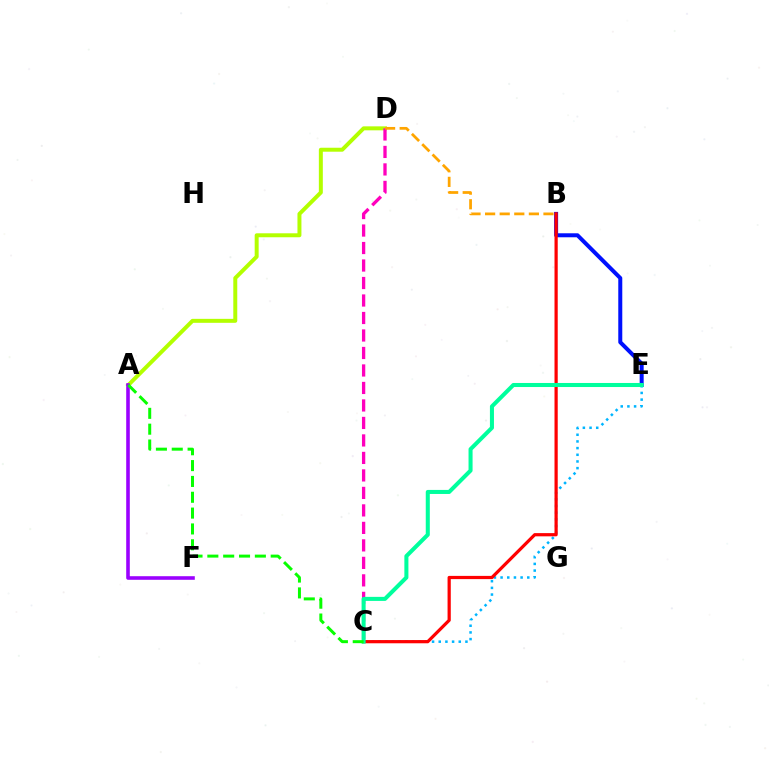{('C', 'E'): [{'color': '#00b5ff', 'line_style': 'dotted', 'thickness': 1.81}, {'color': '#00ff9d', 'line_style': 'solid', 'thickness': 2.91}], ('B', 'E'): [{'color': '#0010ff', 'line_style': 'solid', 'thickness': 2.88}], ('B', 'C'): [{'color': '#ff0000', 'line_style': 'solid', 'thickness': 2.32}], ('A', 'D'): [{'color': '#b3ff00', 'line_style': 'solid', 'thickness': 2.86}], ('C', 'D'): [{'color': '#ff00bd', 'line_style': 'dashed', 'thickness': 2.38}], ('B', 'D'): [{'color': '#ffa500', 'line_style': 'dashed', 'thickness': 1.98}], ('A', 'F'): [{'color': '#9b00ff', 'line_style': 'solid', 'thickness': 2.59}], ('A', 'C'): [{'color': '#08ff00', 'line_style': 'dashed', 'thickness': 2.15}]}